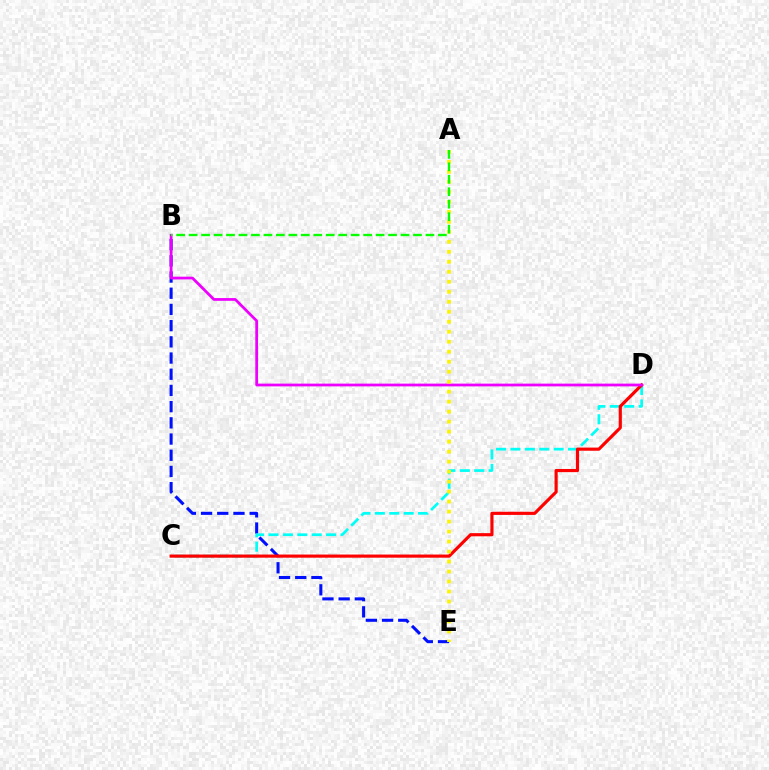{('B', 'E'): [{'color': '#0010ff', 'line_style': 'dashed', 'thickness': 2.2}], ('C', 'D'): [{'color': '#00fff6', 'line_style': 'dashed', 'thickness': 1.96}, {'color': '#ff0000', 'line_style': 'solid', 'thickness': 2.27}], ('B', 'D'): [{'color': '#ee00ff', 'line_style': 'solid', 'thickness': 1.98}], ('A', 'E'): [{'color': '#fcf500', 'line_style': 'dotted', 'thickness': 2.71}], ('A', 'B'): [{'color': '#08ff00', 'line_style': 'dashed', 'thickness': 1.69}]}